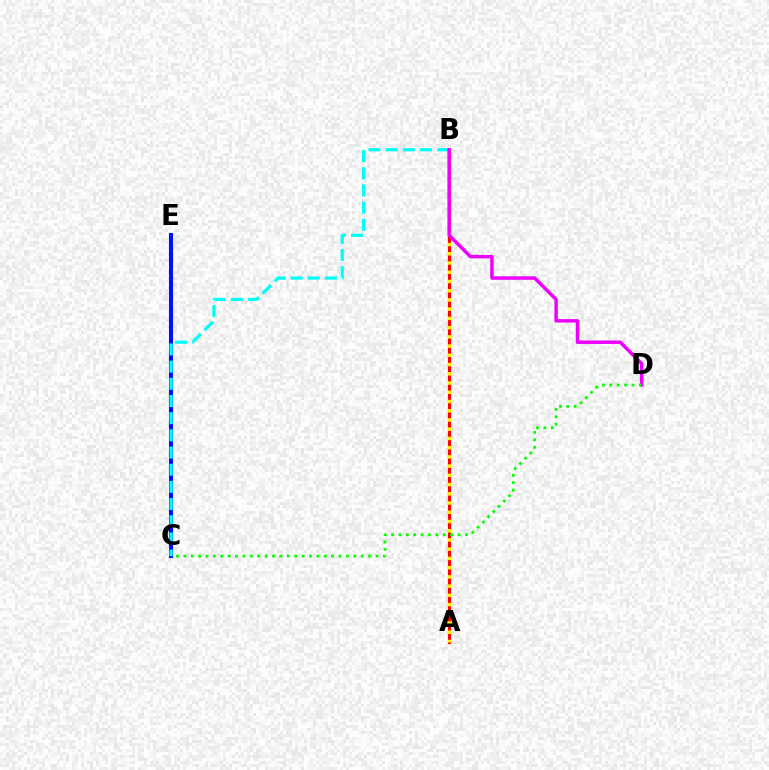{('A', 'B'): [{'color': '#ff0000', 'line_style': 'solid', 'thickness': 2.26}, {'color': '#fcf500', 'line_style': 'dotted', 'thickness': 2.51}], ('C', 'E'): [{'color': '#0010ff', 'line_style': 'solid', 'thickness': 2.93}], ('B', 'C'): [{'color': '#00fff6', 'line_style': 'dashed', 'thickness': 2.33}], ('B', 'D'): [{'color': '#ee00ff', 'line_style': 'solid', 'thickness': 2.49}], ('C', 'D'): [{'color': '#08ff00', 'line_style': 'dotted', 'thickness': 2.01}]}